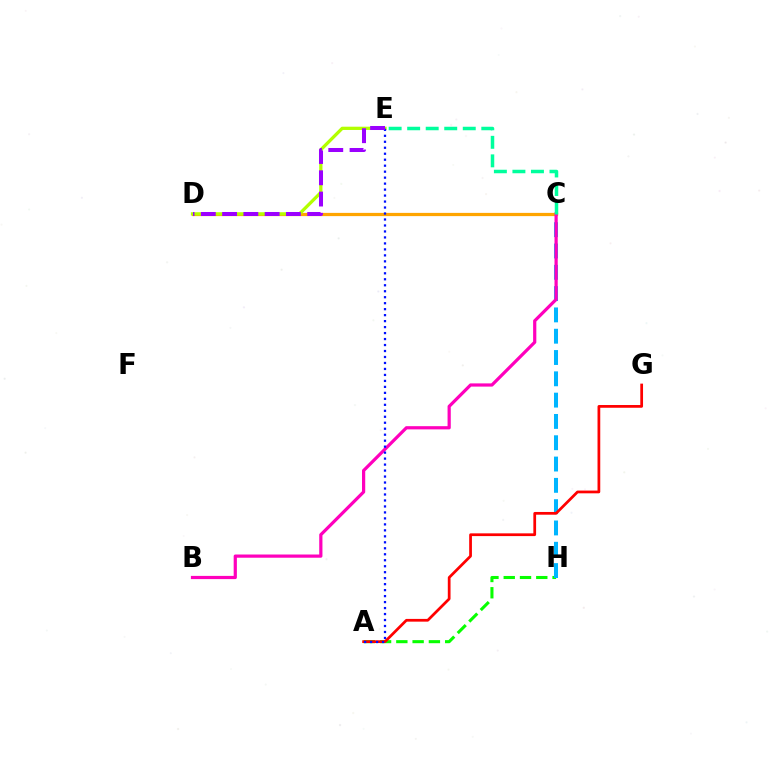{('A', 'H'): [{'color': '#08ff00', 'line_style': 'dashed', 'thickness': 2.21}], ('C', 'H'): [{'color': '#00b5ff', 'line_style': 'dashed', 'thickness': 2.89}], ('A', 'G'): [{'color': '#ff0000', 'line_style': 'solid', 'thickness': 1.97}], ('C', 'D'): [{'color': '#ffa500', 'line_style': 'solid', 'thickness': 2.32}], ('B', 'C'): [{'color': '#ff00bd', 'line_style': 'solid', 'thickness': 2.31}], ('D', 'E'): [{'color': '#b3ff00', 'line_style': 'solid', 'thickness': 2.35}, {'color': '#9b00ff', 'line_style': 'dashed', 'thickness': 2.89}], ('A', 'E'): [{'color': '#0010ff', 'line_style': 'dotted', 'thickness': 1.62}], ('C', 'E'): [{'color': '#00ff9d', 'line_style': 'dashed', 'thickness': 2.52}]}